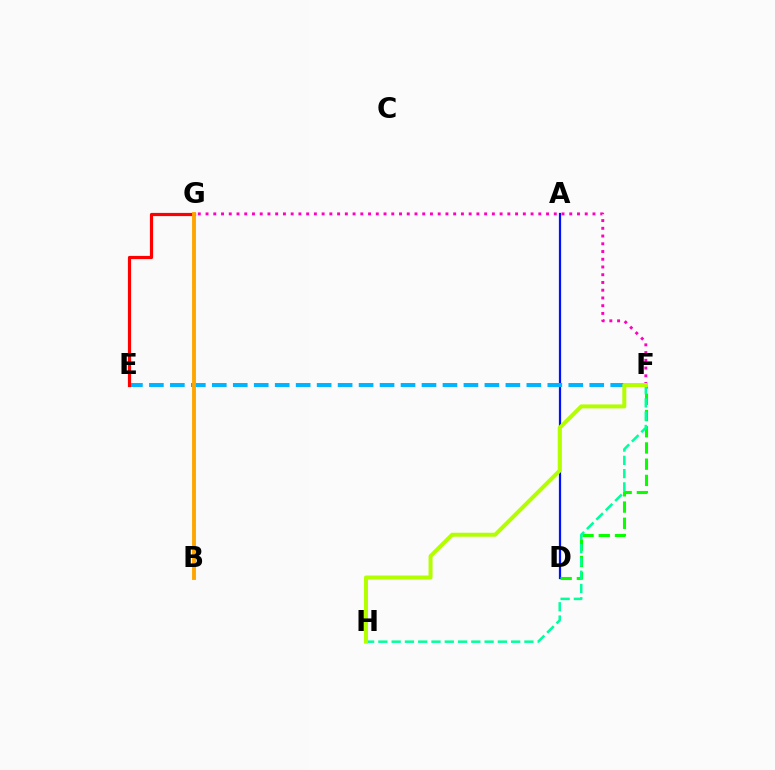{('A', 'D'): [{'color': '#0010ff', 'line_style': 'solid', 'thickness': 1.6}], ('D', 'F'): [{'color': '#08ff00', 'line_style': 'dashed', 'thickness': 2.2}], ('E', 'F'): [{'color': '#00b5ff', 'line_style': 'dashed', 'thickness': 2.85}], ('B', 'G'): [{'color': '#9b00ff', 'line_style': 'dotted', 'thickness': 1.54}, {'color': '#ffa500', 'line_style': 'solid', 'thickness': 2.77}], ('F', 'H'): [{'color': '#00ff9d', 'line_style': 'dashed', 'thickness': 1.8}, {'color': '#b3ff00', 'line_style': 'solid', 'thickness': 2.87}], ('E', 'G'): [{'color': '#ff0000', 'line_style': 'solid', 'thickness': 2.29}], ('F', 'G'): [{'color': '#ff00bd', 'line_style': 'dotted', 'thickness': 2.1}]}